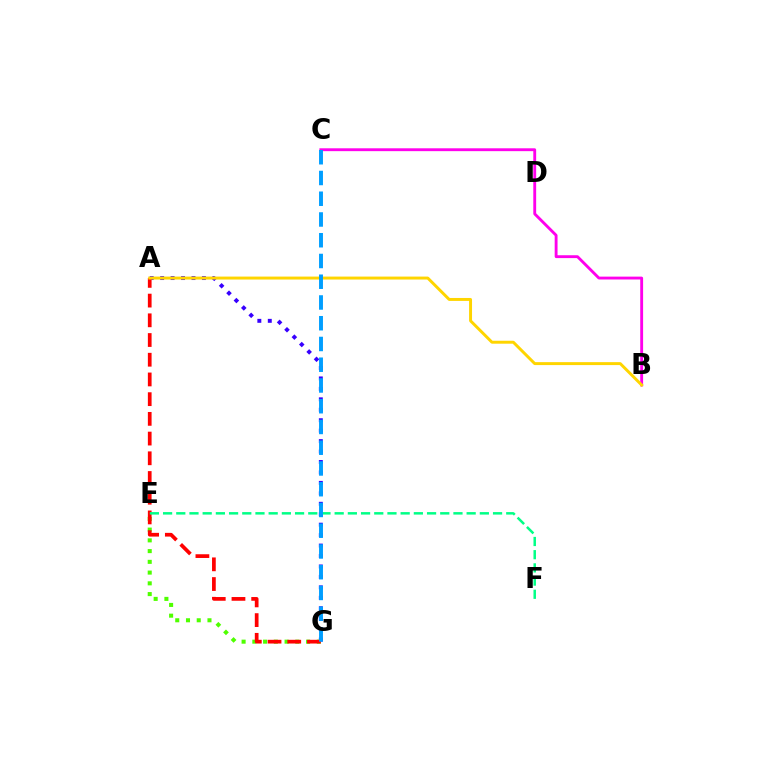{('A', 'G'): [{'color': '#3700ff', 'line_style': 'dotted', 'thickness': 2.84}, {'color': '#ff0000', 'line_style': 'dashed', 'thickness': 2.68}], ('E', 'G'): [{'color': '#4fff00', 'line_style': 'dotted', 'thickness': 2.92}], ('B', 'C'): [{'color': '#ff00ed', 'line_style': 'solid', 'thickness': 2.06}], ('A', 'B'): [{'color': '#ffd500', 'line_style': 'solid', 'thickness': 2.12}], ('E', 'F'): [{'color': '#00ff86', 'line_style': 'dashed', 'thickness': 1.79}], ('C', 'G'): [{'color': '#009eff', 'line_style': 'dashed', 'thickness': 2.82}]}